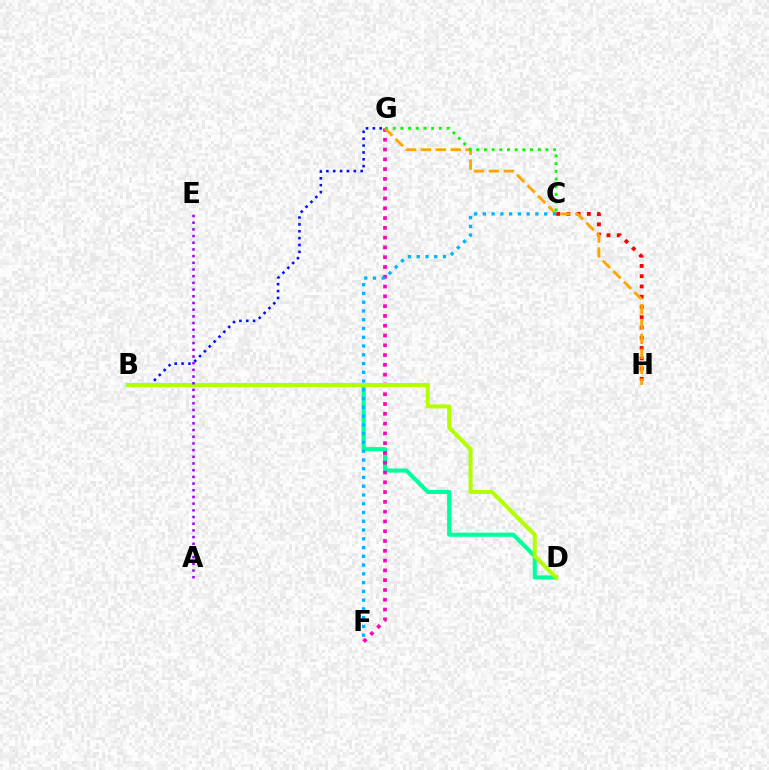{('B', 'D'): [{'color': '#00ff9d', 'line_style': 'solid', 'thickness': 2.95}, {'color': '#b3ff00', 'line_style': 'solid', 'thickness': 2.88}], ('F', 'G'): [{'color': '#ff00bd', 'line_style': 'dotted', 'thickness': 2.66}], ('C', 'H'): [{'color': '#ff0000', 'line_style': 'dotted', 'thickness': 2.79}], ('B', 'G'): [{'color': '#0010ff', 'line_style': 'dotted', 'thickness': 1.87}], ('G', 'H'): [{'color': '#ffa500', 'line_style': 'dashed', 'thickness': 2.02}], ('C', 'G'): [{'color': '#08ff00', 'line_style': 'dotted', 'thickness': 2.09}], ('C', 'F'): [{'color': '#00b5ff', 'line_style': 'dotted', 'thickness': 2.38}], ('A', 'E'): [{'color': '#9b00ff', 'line_style': 'dotted', 'thickness': 1.82}]}